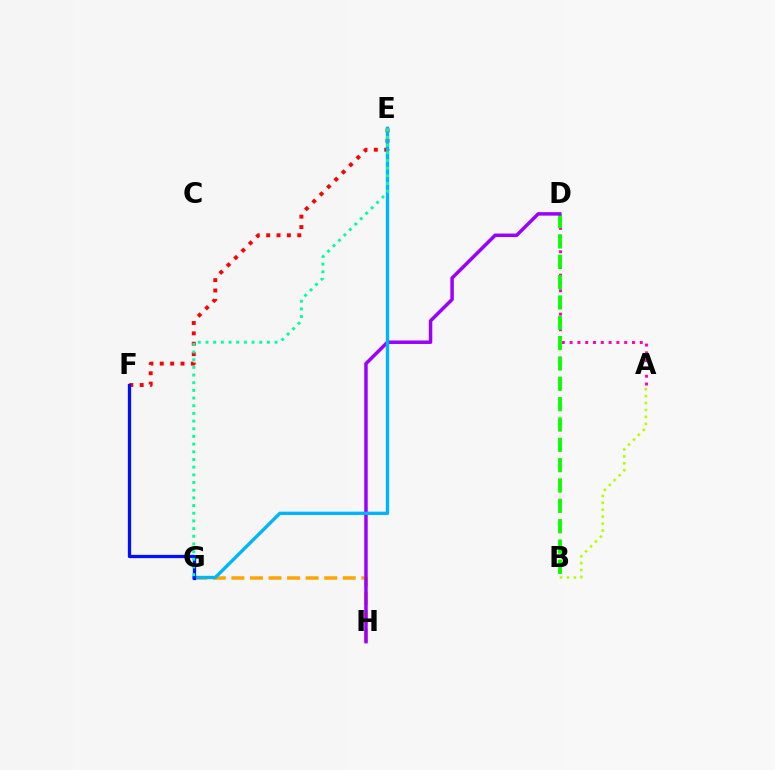{('A', 'D'): [{'color': '#ff00bd', 'line_style': 'dotted', 'thickness': 2.12}], ('B', 'D'): [{'color': '#08ff00', 'line_style': 'dashed', 'thickness': 2.76}], ('G', 'H'): [{'color': '#ffa500', 'line_style': 'dashed', 'thickness': 2.52}], ('E', 'F'): [{'color': '#ff0000', 'line_style': 'dotted', 'thickness': 2.82}], ('D', 'H'): [{'color': '#9b00ff', 'line_style': 'solid', 'thickness': 2.51}], ('E', 'G'): [{'color': '#00b5ff', 'line_style': 'solid', 'thickness': 2.41}, {'color': '#00ff9d', 'line_style': 'dotted', 'thickness': 2.09}], ('A', 'B'): [{'color': '#b3ff00', 'line_style': 'dotted', 'thickness': 1.88}], ('F', 'G'): [{'color': '#0010ff', 'line_style': 'solid', 'thickness': 2.36}]}